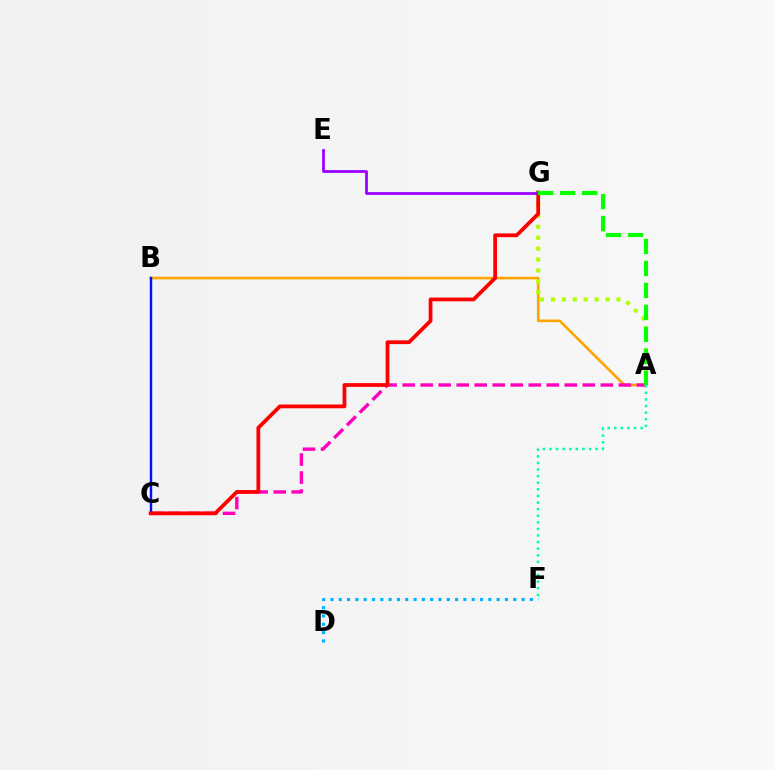{('A', 'B'): [{'color': '#ffa500', 'line_style': 'solid', 'thickness': 1.89}], ('A', 'G'): [{'color': '#b3ff00', 'line_style': 'dotted', 'thickness': 2.97}, {'color': '#08ff00', 'line_style': 'dashed', 'thickness': 2.99}], ('D', 'F'): [{'color': '#00b5ff', 'line_style': 'dotted', 'thickness': 2.26}], ('A', 'C'): [{'color': '#ff00bd', 'line_style': 'dashed', 'thickness': 2.45}], ('B', 'C'): [{'color': '#0010ff', 'line_style': 'solid', 'thickness': 1.74}], ('C', 'G'): [{'color': '#ff0000', 'line_style': 'solid', 'thickness': 2.71}], ('A', 'F'): [{'color': '#00ff9d', 'line_style': 'dotted', 'thickness': 1.79}], ('E', 'G'): [{'color': '#9b00ff', 'line_style': 'solid', 'thickness': 2.0}]}